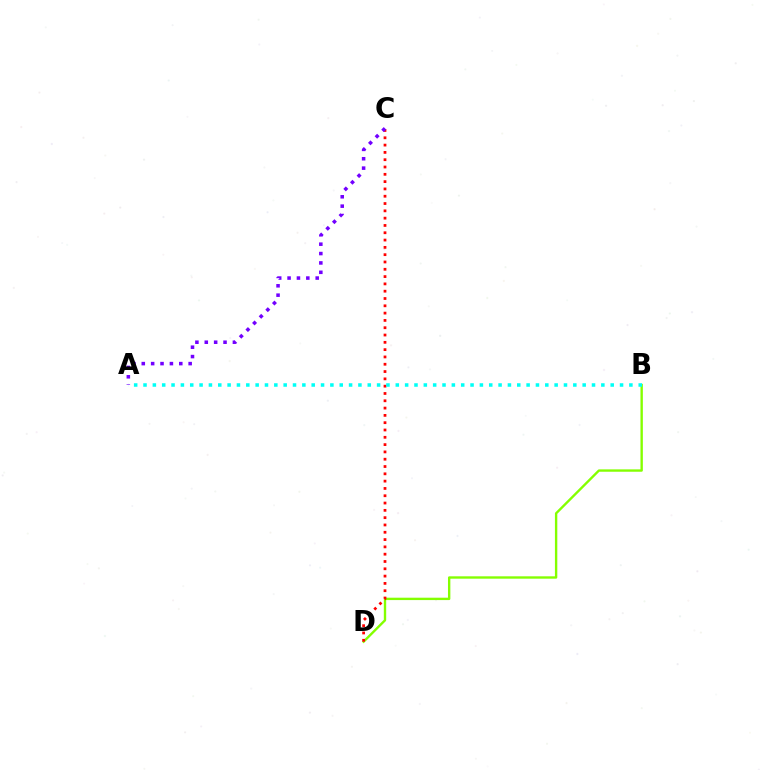{('B', 'D'): [{'color': '#84ff00', 'line_style': 'solid', 'thickness': 1.71}], ('C', 'D'): [{'color': '#ff0000', 'line_style': 'dotted', 'thickness': 1.98}], ('A', 'B'): [{'color': '#00fff6', 'line_style': 'dotted', 'thickness': 2.54}], ('A', 'C'): [{'color': '#7200ff', 'line_style': 'dotted', 'thickness': 2.55}]}